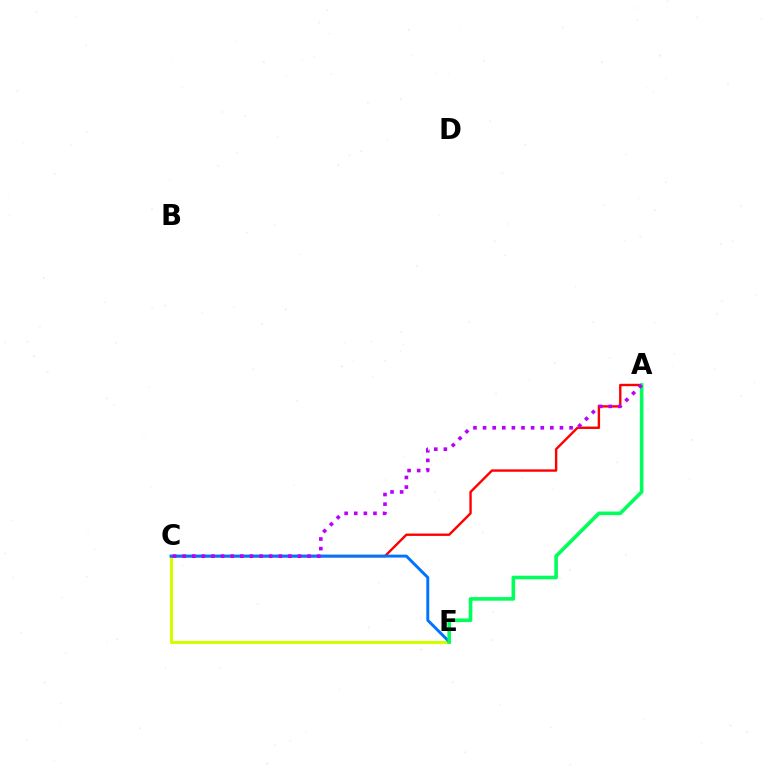{('C', 'E'): [{'color': '#d1ff00', 'line_style': 'solid', 'thickness': 2.24}, {'color': '#0074ff', 'line_style': 'solid', 'thickness': 2.11}], ('A', 'C'): [{'color': '#ff0000', 'line_style': 'solid', 'thickness': 1.72}, {'color': '#b900ff', 'line_style': 'dotted', 'thickness': 2.61}], ('A', 'E'): [{'color': '#00ff5c', 'line_style': 'solid', 'thickness': 2.6}]}